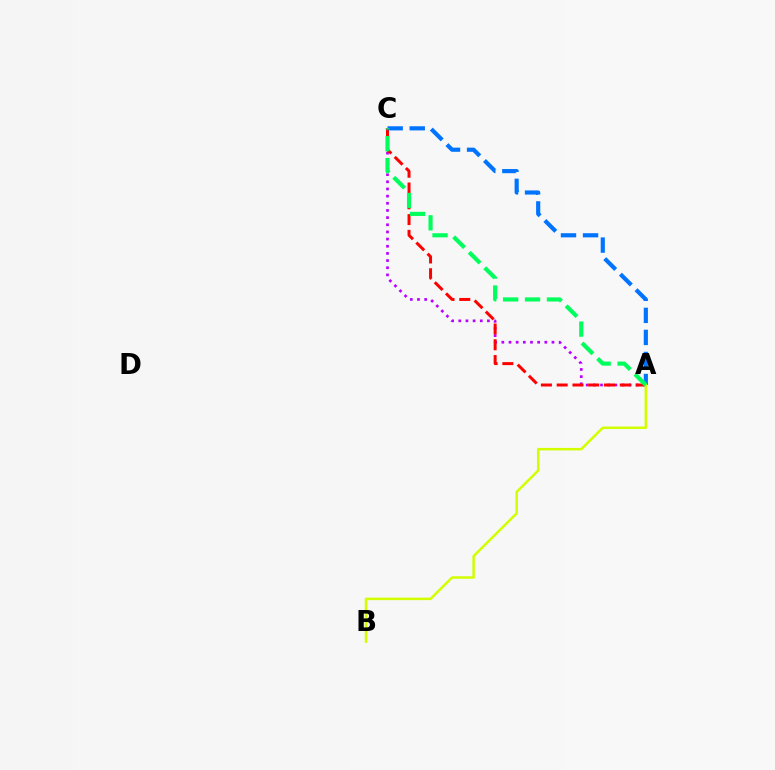{('A', 'C'): [{'color': '#b900ff', 'line_style': 'dotted', 'thickness': 1.95}, {'color': '#ff0000', 'line_style': 'dashed', 'thickness': 2.14}, {'color': '#0074ff', 'line_style': 'dashed', 'thickness': 3.0}, {'color': '#00ff5c', 'line_style': 'dashed', 'thickness': 2.98}], ('A', 'B'): [{'color': '#d1ff00', 'line_style': 'solid', 'thickness': 1.8}]}